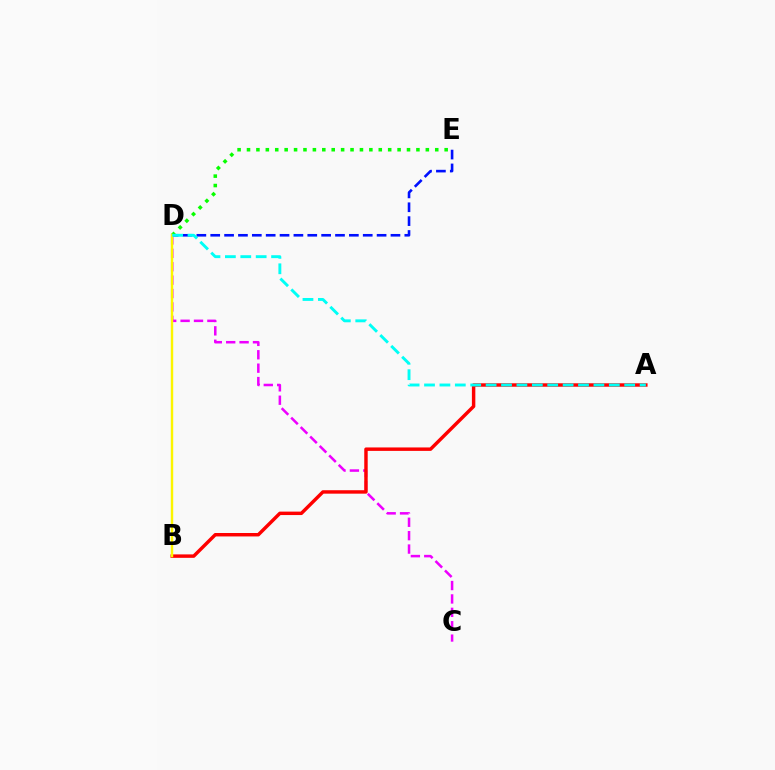{('D', 'E'): [{'color': '#0010ff', 'line_style': 'dashed', 'thickness': 1.88}, {'color': '#08ff00', 'line_style': 'dotted', 'thickness': 2.56}], ('C', 'D'): [{'color': '#ee00ff', 'line_style': 'dashed', 'thickness': 1.82}], ('A', 'B'): [{'color': '#ff0000', 'line_style': 'solid', 'thickness': 2.48}], ('B', 'D'): [{'color': '#fcf500', 'line_style': 'solid', 'thickness': 1.75}], ('A', 'D'): [{'color': '#00fff6', 'line_style': 'dashed', 'thickness': 2.09}]}